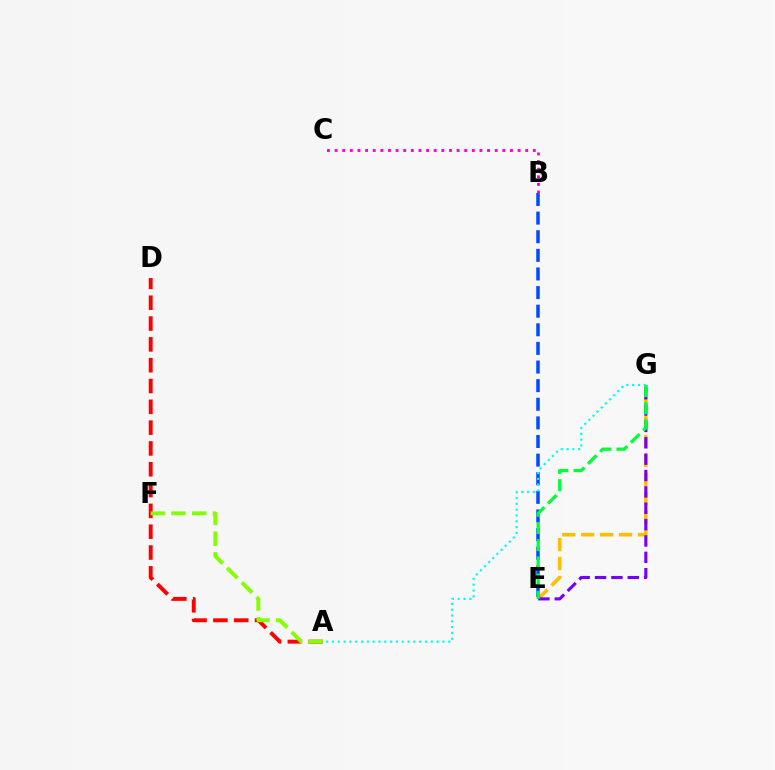{('E', 'G'): [{'color': '#ffbd00', 'line_style': 'dashed', 'thickness': 2.57}, {'color': '#7200ff', 'line_style': 'dashed', 'thickness': 2.22}, {'color': '#00ff39', 'line_style': 'dashed', 'thickness': 2.34}], ('A', 'D'): [{'color': '#ff0000', 'line_style': 'dashed', 'thickness': 2.83}], ('A', 'F'): [{'color': '#84ff00', 'line_style': 'dashed', 'thickness': 2.81}], ('B', 'E'): [{'color': '#004bff', 'line_style': 'dashed', 'thickness': 2.53}], ('B', 'C'): [{'color': '#ff00cf', 'line_style': 'dotted', 'thickness': 2.07}], ('A', 'G'): [{'color': '#00fff6', 'line_style': 'dotted', 'thickness': 1.58}]}